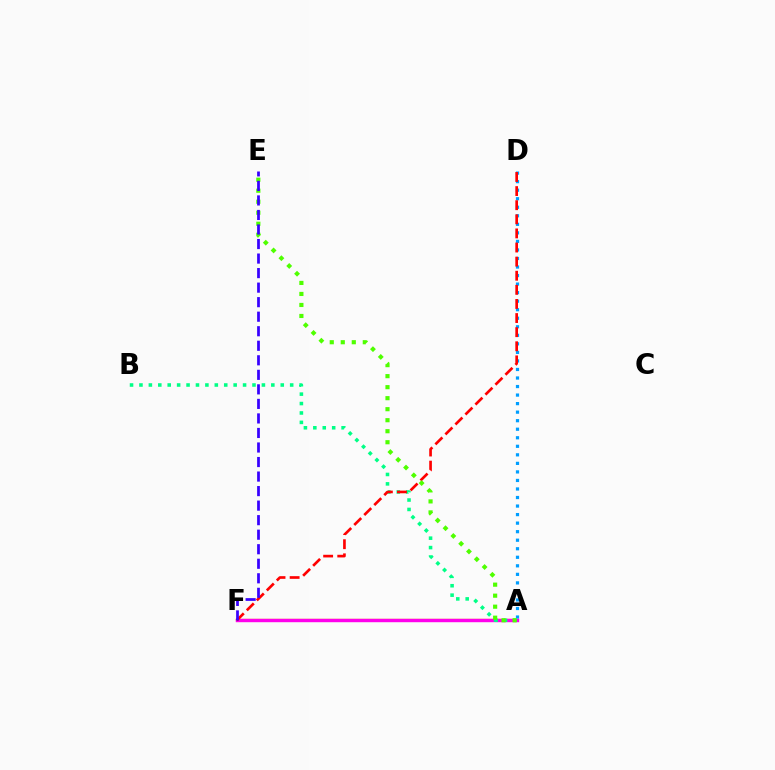{('A', 'F'): [{'color': '#ffd500', 'line_style': 'solid', 'thickness': 1.71}, {'color': '#ff00ed', 'line_style': 'solid', 'thickness': 2.46}], ('A', 'D'): [{'color': '#009eff', 'line_style': 'dotted', 'thickness': 2.32}], ('A', 'B'): [{'color': '#00ff86', 'line_style': 'dotted', 'thickness': 2.56}], ('D', 'F'): [{'color': '#ff0000', 'line_style': 'dashed', 'thickness': 1.92}], ('A', 'E'): [{'color': '#4fff00', 'line_style': 'dotted', 'thickness': 2.99}], ('E', 'F'): [{'color': '#3700ff', 'line_style': 'dashed', 'thickness': 1.97}]}